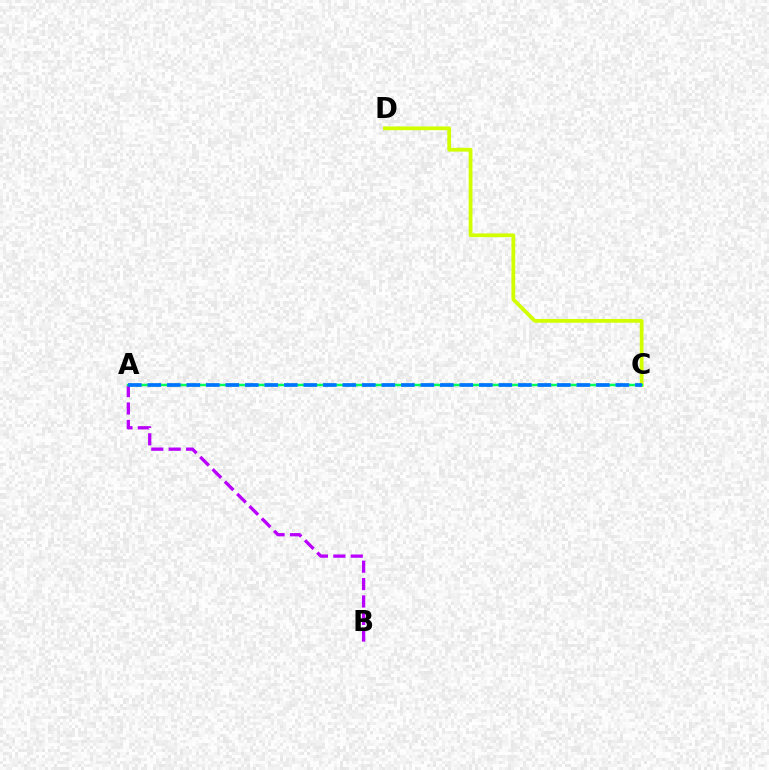{('A', 'B'): [{'color': '#b900ff', 'line_style': 'dashed', 'thickness': 2.37}], ('A', 'C'): [{'color': '#ff0000', 'line_style': 'dotted', 'thickness': 1.5}, {'color': '#00ff5c', 'line_style': 'solid', 'thickness': 1.77}, {'color': '#0074ff', 'line_style': 'dashed', 'thickness': 2.65}], ('C', 'D'): [{'color': '#d1ff00', 'line_style': 'solid', 'thickness': 2.71}]}